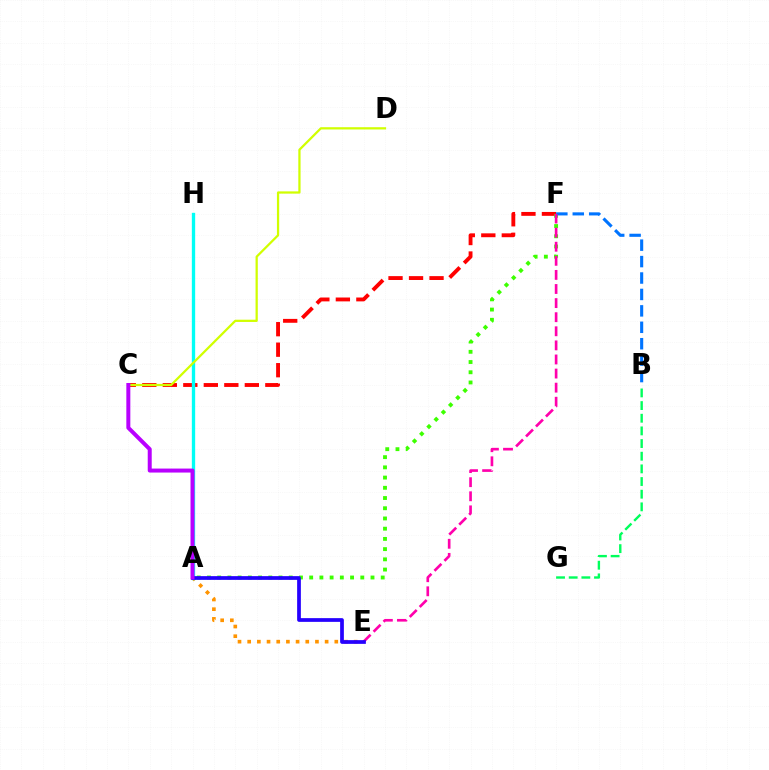{('C', 'F'): [{'color': '#ff0000', 'line_style': 'dashed', 'thickness': 2.79}], ('A', 'E'): [{'color': '#ff9400', 'line_style': 'dotted', 'thickness': 2.63}, {'color': '#2500ff', 'line_style': 'solid', 'thickness': 2.68}], ('A', 'F'): [{'color': '#3dff00', 'line_style': 'dotted', 'thickness': 2.78}], ('A', 'H'): [{'color': '#00fff6', 'line_style': 'solid', 'thickness': 2.4}], ('C', 'D'): [{'color': '#d1ff00', 'line_style': 'solid', 'thickness': 1.62}], ('B', 'F'): [{'color': '#0074ff', 'line_style': 'dashed', 'thickness': 2.23}], ('B', 'G'): [{'color': '#00ff5c', 'line_style': 'dashed', 'thickness': 1.72}], ('E', 'F'): [{'color': '#ff00ac', 'line_style': 'dashed', 'thickness': 1.91}], ('A', 'C'): [{'color': '#b900ff', 'line_style': 'solid', 'thickness': 2.87}]}